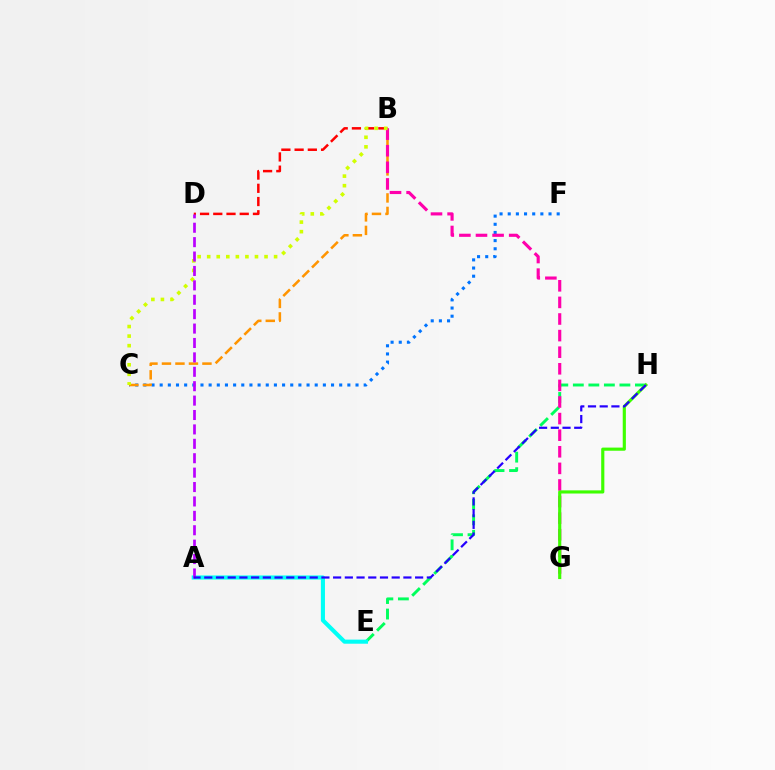{('E', 'H'): [{'color': '#00ff5c', 'line_style': 'dashed', 'thickness': 2.11}], ('C', 'F'): [{'color': '#0074ff', 'line_style': 'dotted', 'thickness': 2.22}], ('A', 'E'): [{'color': '#00fff6', 'line_style': 'solid', 'thickness': 2.95}], ('B', 'D'): [{'color': '#ff0000', 'line_style': 'dashed', 'thickness': 1.8}], ('B', 'C'): [{'color': '#ff9400', 'line_style': 'dashed', 'thickness': 1.83}, {'color': '#d1ff00', 'line_style': 'dotted', 'thickness': 2.6}], ('B', 'G'): [{'color': '#ff00ac', 'line_style': 'dashed', 'thickness': 2.25}], ('A', 'D'): [{'color': '#b900ff', 'line_style': 'dashed', 'thickness': 1.96}], ('G', 'H'): [{'color': '#3dff00', 'line_style': 'solid', 'thickness': 2.27}], ('A', 'H'): [{'color': '#2500ff', 'line_style': 'dashed', 'thickness': 1.59}]}